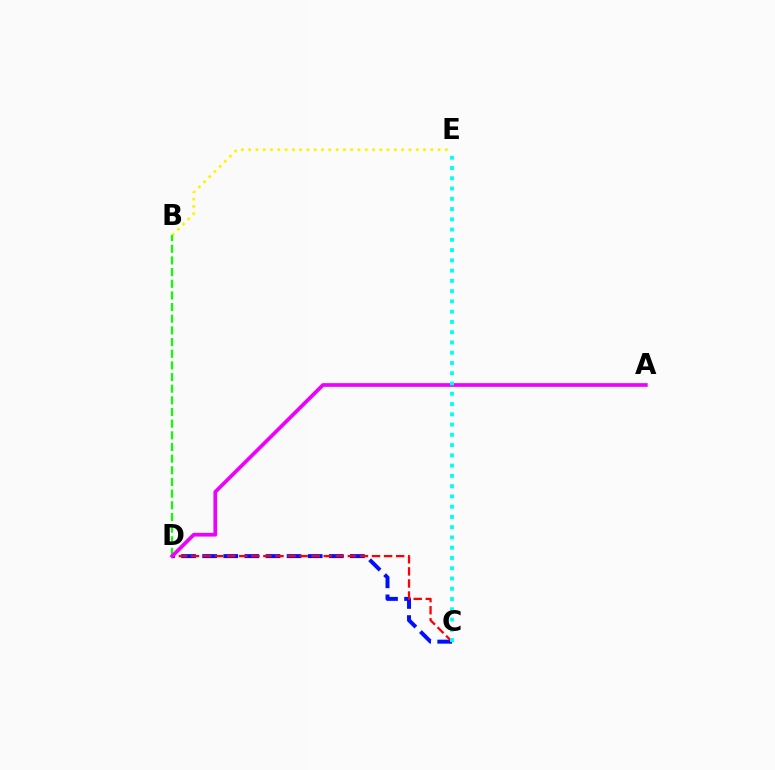{('C', 'D'): [{'color': '#0010ff', 'line_style': 'dashed', 'thickness': 2.87}, {'color': '#ff0000', 'line_style': 'dashed', 'thickness': 1.64}], ('B', 'E'): [{'color': '#fcf500', 'line_style': 'dotted', 'thickness': 1.98}], ('B', 'D'): [{'color': '#08ff00', 'line_style': 'dashed', 'thickness': 1.58}], ('A', 'D'): [{'color': '#ee00ff', 'line_style': 'solid', 'thickness': 2.67}], ('C', 'E'): [{'color': '#00fff6', 'line_style': 'dotted', 'thickness': 2.79}]}